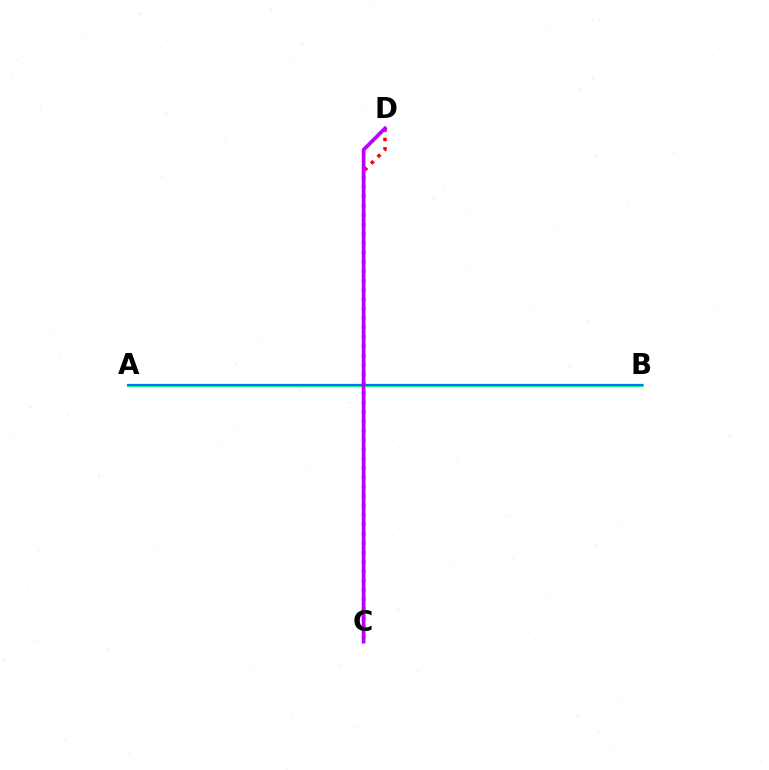{('C', 'D'): [{'color': '#ff0000', 'line_style': 'dotted', 'thickness': 2.55}, {'color': '#d1ff00', 'line_style': 'solid', 'thickness': 1.53}, {'color': '#b900ff', 'line_style': 'solid', 'thickness': 2.65}], ('A', 'B'): [{'color': '#00ff5c', 'line_style': 'solid', 'thickness': 2.05}, {'color': '#0074ff', 'line_style': 'solid', 'thickness': 1.6}]}